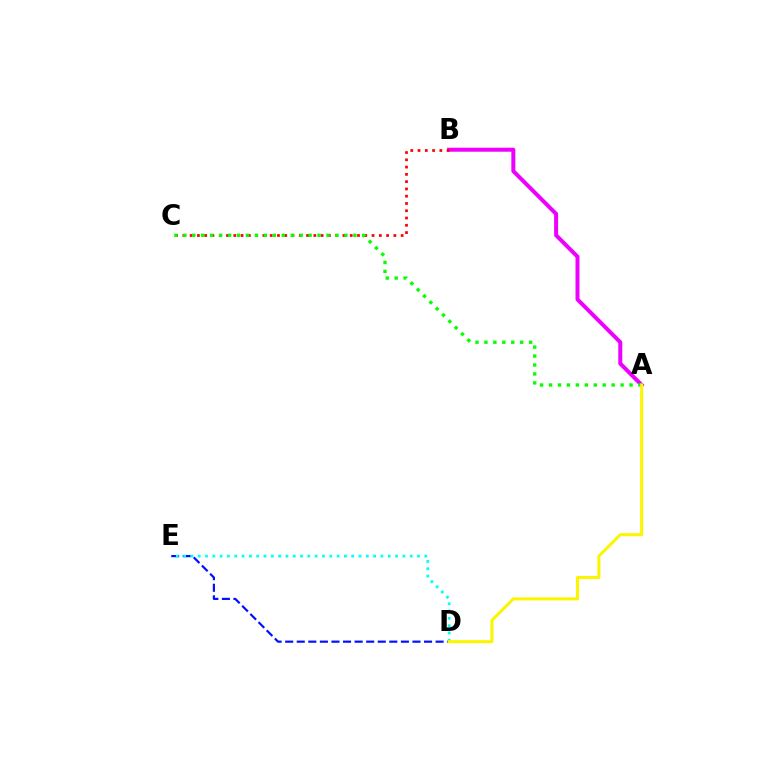{('D', 'E'): [{'color': '#0010ff', 'line_style': 'dashed', 'thickness': 1.57}, {'color': '#00fff6', 'line_style': 'dotted', 'thickness': 1.99}], ('A', 'B'): [{'color': '#ee00ff', 'line_style': 'solid', 'thickness': 2.87}], ('B', 'C'): [{'color': '#ff0000', 'line_style': 'dotted', 'thickness': 1.98}], ('A', 'C'): [{'color': '#08ff00', 'line_style': 'dotted', 'thickness': 2.43}], ('A', 'D'): [{'color': '#fcf500', 'line_style': 'solid', 'thickness': 2.18}]}